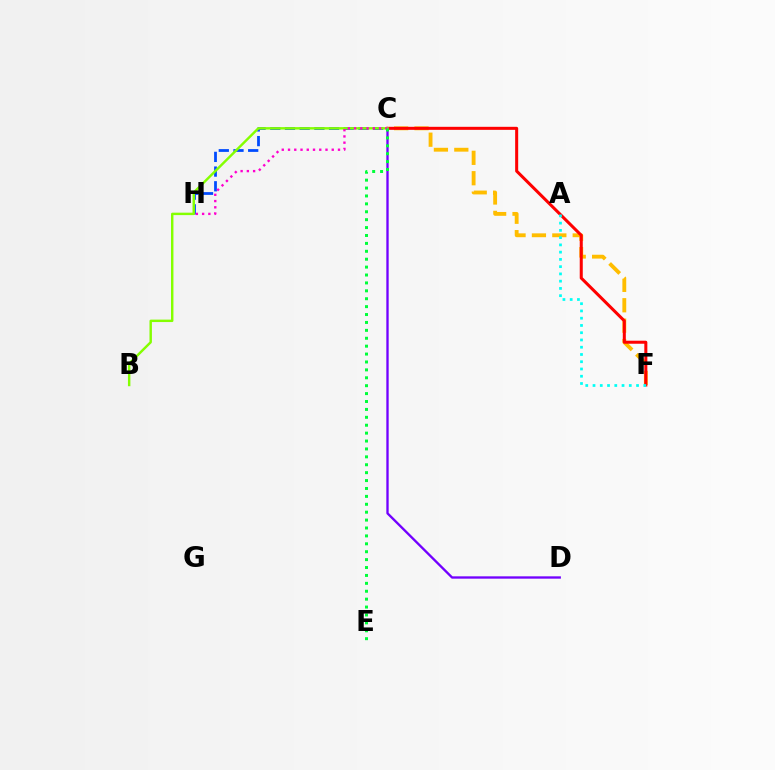{('C', 'F'): [{'color': '#ffbd00', 'line_style': 'dashed', 'thickness': 2.77}, {'color': '#ff0000', 'line_style': 'solid', 'thickness': 2.18}], ('C', 'D'): [{'color': '#7200ff', 'line_style': 'solid', 'thickness': 1.68}], ('C', 'H'): [{'color': '#004bff', 'line_style': 'dashed', 'thickness': 2.0}, {'color': '#ff00cf', 'line_style': 'dotted', 'thickness': 1.7}], ('B', 'C'): [{'color': '#84ff00', 'line_style': 'solid', 'thickness': 1.75}], ('C', 'E'): [{'color': '#00ff39', 'line_style': 'dotted', 'thickness': 2.15}], ('A', 'F'): [{'color': '#00fff6', 'line_style': 'dotted', 'thickness': 1.97}]}